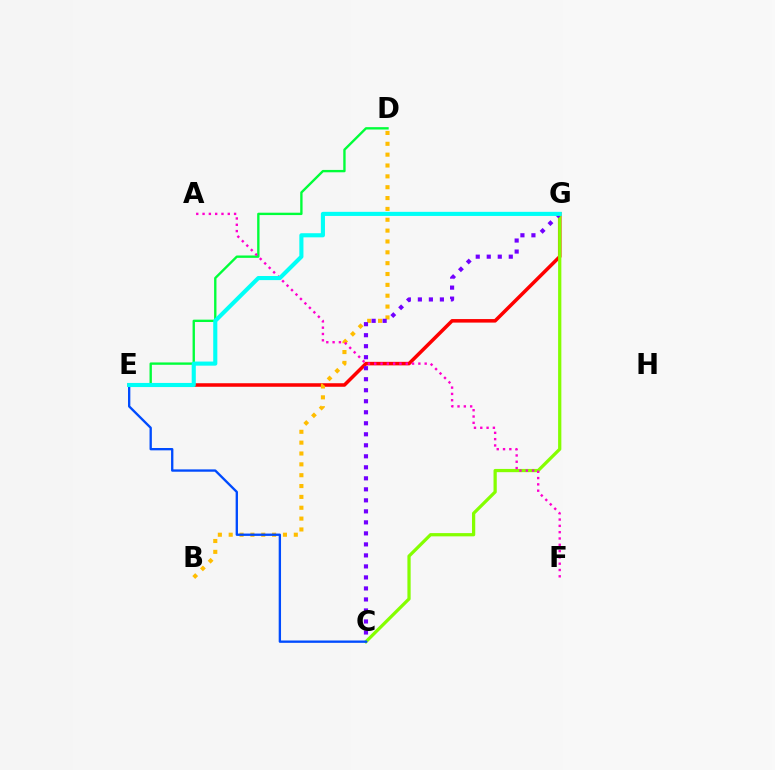{('E', 'G'): [{'color': '#ff0000', 'line_style': 'solid', 'thickness': 2.54}, {'color': '#00fff6', 'line_style': 'solid', 'thickness': 2.96}], ('C', 'G'): [{'color': '#84ff00', 'line_style': 'solid', 'thickness': 2.34}, {'color': '#7200ff', 'line_style': 'dotted', 'thickness': 2.99}], ('D', 'E'): [{'color': '#00ff39', 'line_style': 'solid', 'thickness': 1.7}], ('B', 'D'): [{'color': '#ffbd00', 'line_style': 'dotted', 'thickness': 2.95}], ('C', 'E'): [{'color': '#004bff', 'line_style': 'solid', 'thickness': 1.68}], ('A', 'F'): [{'color': '#ff00cf', 'line_style': 'dotted', 'thickness': 1.71}]}